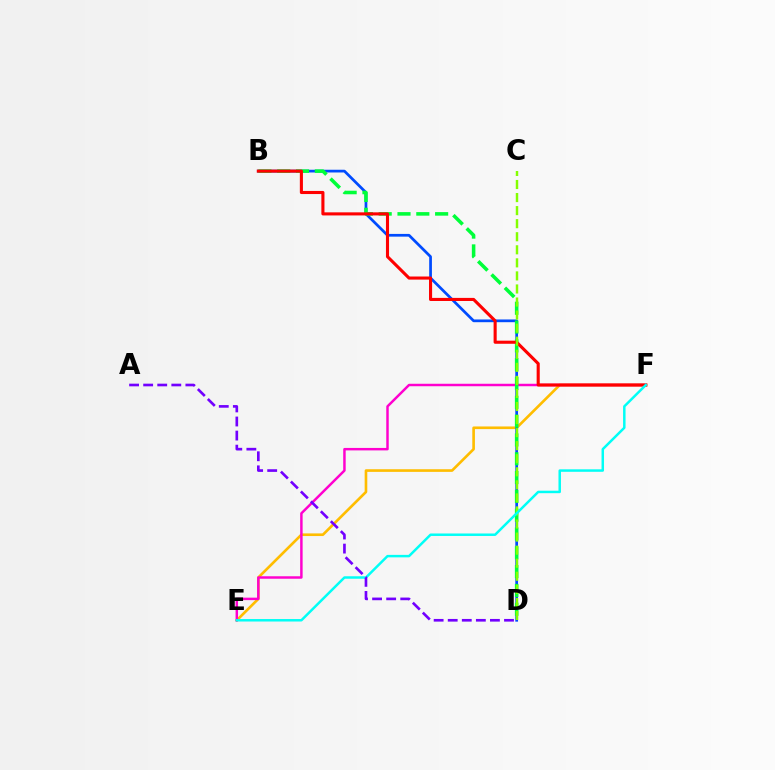{('E', 'F'): [{'color': '#ffbd00', 'line_style': 'solid', 'thickness': 1.9}, {'color': '#ff00cf', 'line_style': 'solid', 'thickness': 1.78}, {'color': '#00fff6', 'line_style': 'solid', 'thickness': 1.79}], ('B', 'D'): [{'color': '#004bff', 'line_style': 'solid', 'thickness': 1.96}, {'color': '#00ff39', 'line_style': 'dashed', 'thickness': 2.56}], ('B', 'F'): [{'color': '#ff0000', 'line_style': 'solid', 'thickness': 2.23}], ('C', 'D'): [{'color': '#84ff00', 'line_style': 'dashed', 'thickness': 1.77}], ('A', 'D'): [{'color': '#7200ff', 'line_style': 'dashed', 'thickness': 1.91}]}